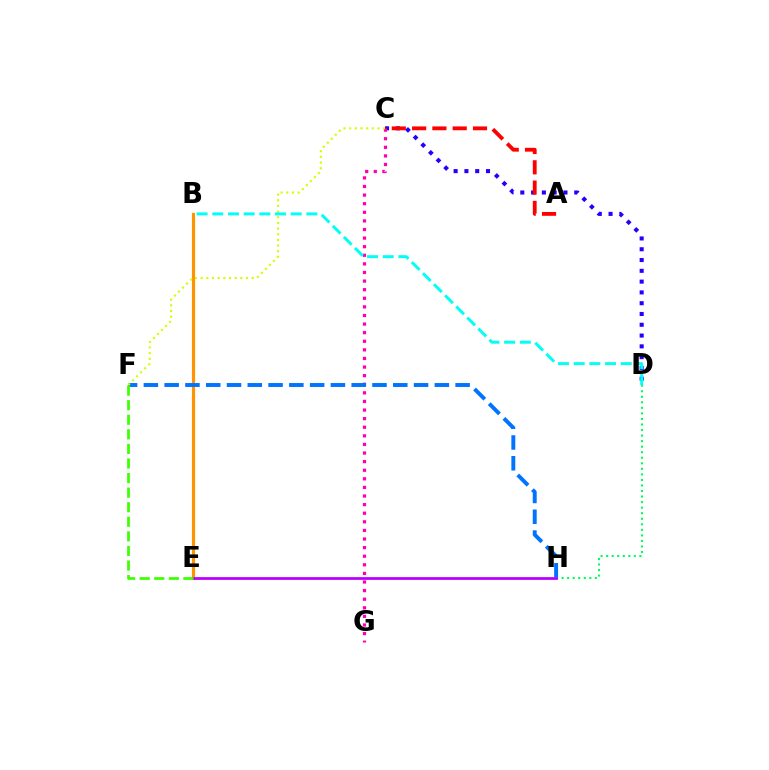{('D', 'H'): [{'color': '#00ff5c', 'line_style': 'dotted', 'thickness': 1.51}], ('B', 'E'): [{'color': '#ff9400', 'line_style': 'solid', 'thickness': 2.28}], ('C', 'D'): [{'color': '#2500ff', 'line_style': 'dotted', 'thickness': 2.93}], ('A', 'C'): [{'color': '#ff0000', 'line_style': 'dashed', 'thickness': 2.76}], ('C', 'G'): [{'color': '#ff00ac', 'line_style': 'dotted', 'thickness': 2.34}], ('F', 'H'): [{'color': '#0074ff', 'line_style': 'dashed', 'thickness': 2.82}], ('C', 'F'): [{'color': '#d1ff00', 'line_style': 'dotted', 'thickness': 1.54}], ('E', 'H'): [{'color': '#b900ff', 'line_style': 'solid', 'thickness': 1.99}], ('E', 'F'): [{'color': '#3dff00', 'line_style': 'dashed', 'thickness': 1.98}], ('B', 'D'): [{'color': '#00fff6', 'line_style': 'dashed', 'thickness': 2.13}]}